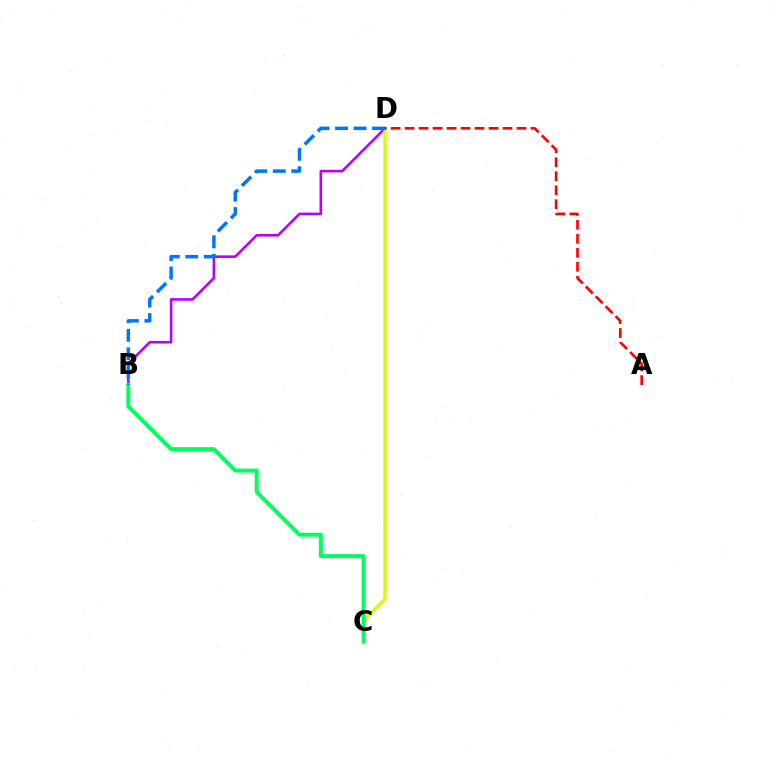{('B', 'D'): [{'color': '#b900ff', 'line_style': 'solid', 'thickness': 1.88}, {'color': '#0074ff', 'line_style': 'dashed', 'thickness': 2.51}], ('C', 'D'): [{'color': '#d1ff00', 'line_style': 'solid', 'thickness': 2.37}], ('B', 'C'): [{'color': '#00ff5c', 'line_style': 'solid', 'thickness': 2.86}], ('A', 'D'): [{'color': '#ff0000', 'line_style': 'dashed', 'thickness': 1.9}]}